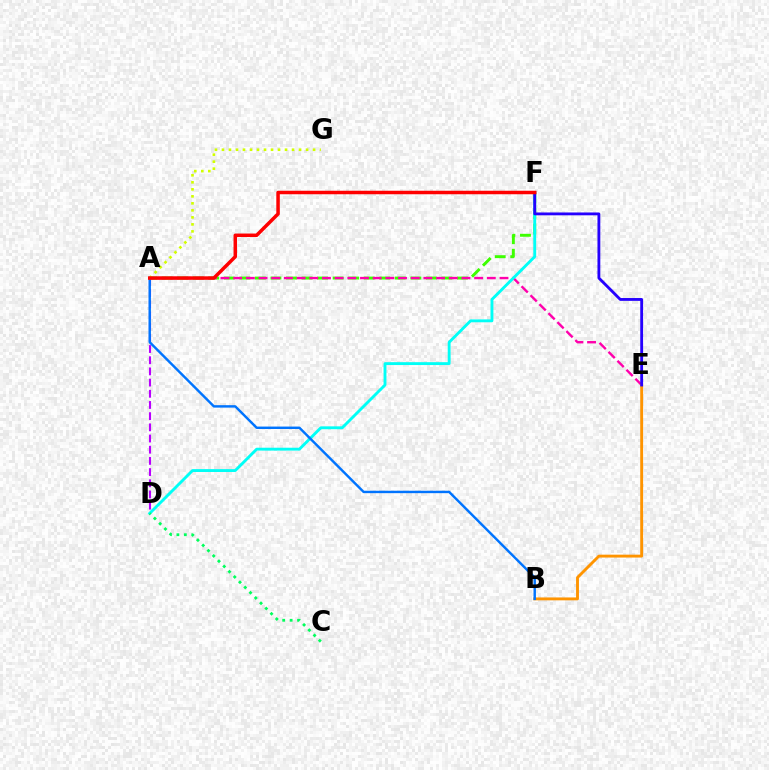{('A', 'F'): [{'color': '#3dff00', 'line_style': 'dashed', 'thickness': 2.11}, {'color': '#ff0000', 'line_style': 'solid', 'thickness': 2.52}], ('A', 'E'): [{'color': '#ff00ac', 'line_style': 'dashed', 'thickness': 1.72}], ('B', 'E'): [{'color': '#ff9400', 'line_style': 'solid', 'thickness': 2.08}], ('A', 'D'): [{'color': '#b900ff', 'line_style': 'dashed', 'thickness': 1.52}], ('D', 'F'): [{'color': '#00fff6', 'line_style': 'solid', 'thickness': 2.07}], ('C', 'D'): [{'color': '#00ff5c', 'line_style': 'dotted', 'thickness': 2.02}], ('A', 'G'): [{'color': '#d1ff00', 'line_style': 'dotted', 'thickness': 1.9}], ('E', 'F'): [{'color': '#2500ff', 'line_style': 'solid', 'thickness': 2.04}], ('A', 'B'): [{'color': '#0074ff', 'line_style': 'solid', 'thickness': 1.75}]}